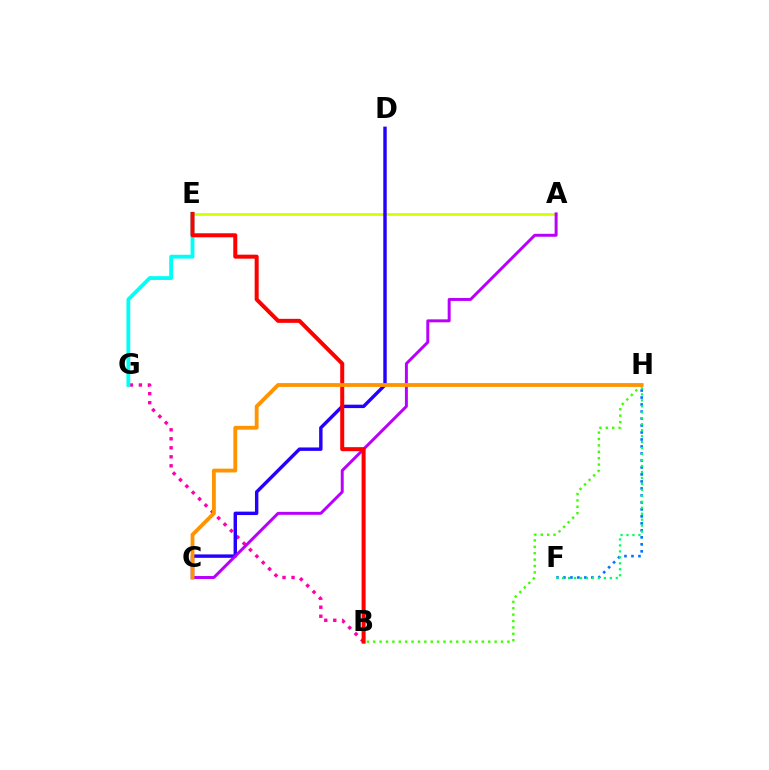{('B', 'H'): [{'color': '#3dff00', 'line_style': 'dotted', 'thickness': 1.74}], ('A', 'E'): [{'color': '#d1ff00', 'line_style': 'solid', 'thickness': 1.92}], ('F', 'H'): [{'color': '#0074ff', 'line_style': 'dotted', 'thickness': 1.9}, {'color': '#00ff5c', 'line_style': 'dotted', 'thickness': 1.62}], ('B', 'G'): [{'color': '#ff00ac', 'line_style': 'dotted', 'thickness': 2.44}], ('E', 'G'): [{'color': '#00fff6', 'line_style': 'solid', 'thickness': 2.74}], ('C', 'D'): [{'color': '#2500ff', 'line_style': 'solid', 'thickness': 2.46}], ('A', 'C'): [{'color': '#b900ff', 'line_style': 'solid', 'thickness': 2.13}], ('B', 'E'): [{'color': '#ff0000', 'line_style': 'solid', 'thickness': 2.89}], ('C', 'H'): [{'color': '#ff9400', 'line_style': 'solid', 'thickness': 2.75}]}